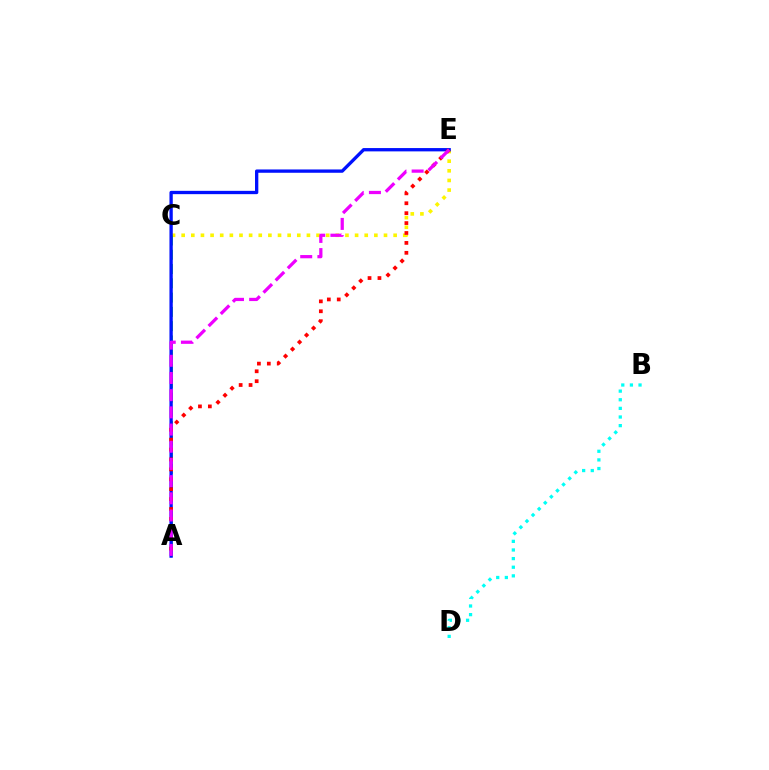{('C', 'E'): [{'color': '#fcf500', 'line_style': 'dotted', 'thickness': 2.62}], ('A', 'C'): [{'color': '#08ff00', 'line_style': 'dashed', 'thickness': 1.94}], ('A', 'E'): [{'color': '#0010ff', 'line_style': 'solid', 'thickness': 2.38}, {'color': '#ff0000', 'line_style': 'dotted', 'thickness': 2.69}, {'color': '#ee00ff', 'line_style': 'dashed', 'thickness': 2.34}], ('B', 'D'): [{'color': '#00fff6', 'line_style': 'dotted', 'thickness': 2.34}]}